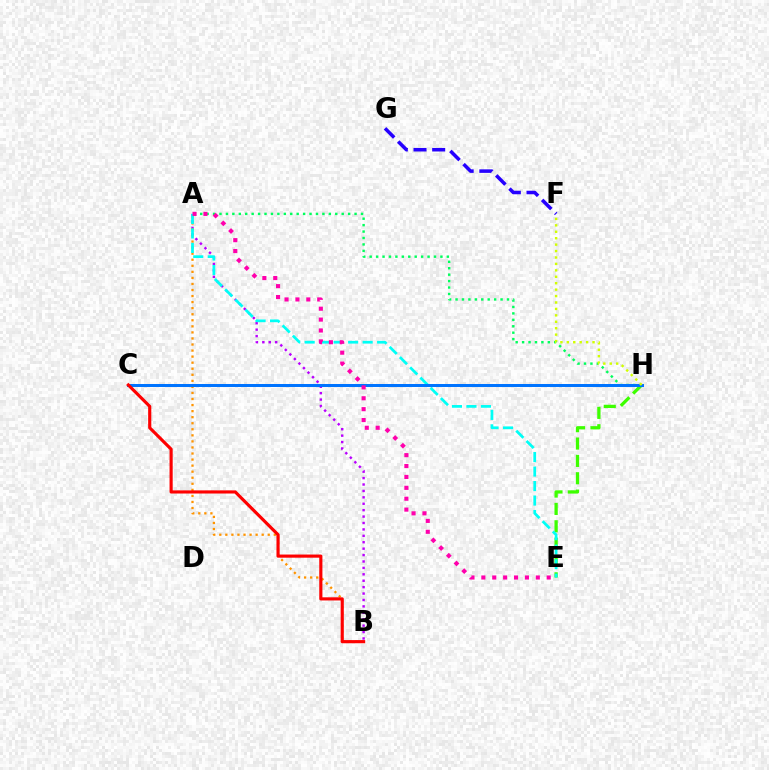{('E', 'H'): [{'color': '#3dff00', 'line_style': 'dashed', 'thickness': 2.36}], ('A', 'B'): [{'color': '#b900ff', 'line_style': 'dotted', 'thickness': 1.74}, {'color': '#ff9400', 'line_style': 'dotted', 'thickness': 1.65}], ('F', 'G'): [{'color': '#2500ff', 'line_style': 'dashed', 'thickness': 2.54}], ('A', 'H'): [{'color': '#00ff5c', 'line_style': 'dotted', 'thickness': 1.75}], ('A', 'E'): [{'color': '#00fff6', 'line_style': 'dashed', 'thickness': 1.97}, {'color': '#ff00ac', 'line_style': 'dotted', 'thickness': 2.96}], ('C', 'H'): [{'color': '#0074ff', 'line_style': 'solid', 'thickness': 2.16}], ('F', 'H'): [{'color': '#d1ff00', 'line_style': 'dotted', 'thickness': 1.75}], ('B', 'C'): [{'color': '#ff0000', 'line_style': 'solid', 'thickness': 2.27}]}